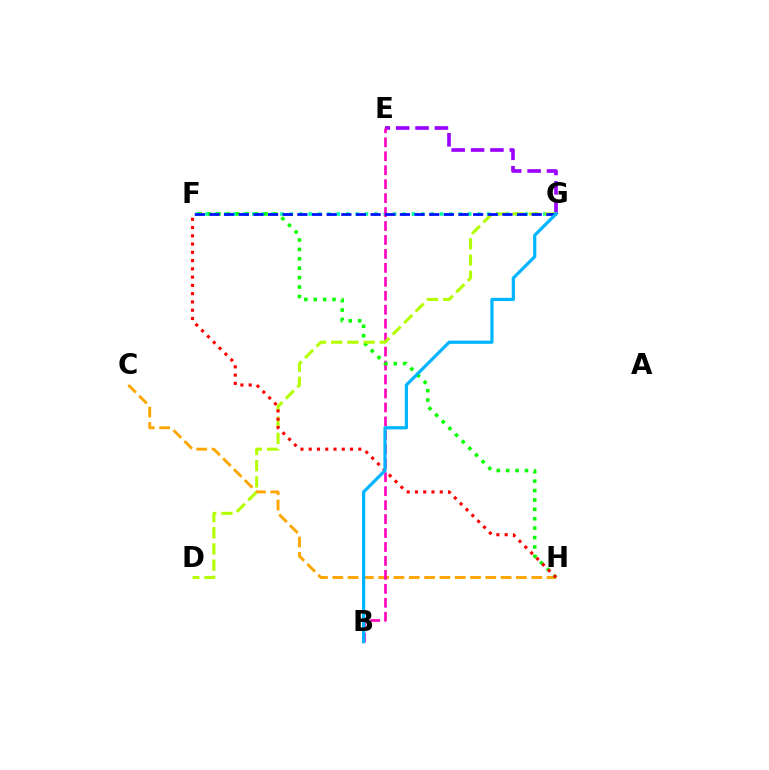{('E', 'G'): [{'color': '#9b00ff', 'line_style': 'dashed', 'thickness': 2.63}], ('F', 'G'): [{'color': '#00ff9d', 'line_style': 'dotted', 'thickness': 2.55}, {'color': '#0010ff', 'line_style': 'dashed', 'thickness': 1.99}], ('C', 'H'): [{'color': '#ffa500', 'line_style': 'dashed', 'thickness': 2.08}], ('B', 'E'): [{'color': '#ff00bd', 'line_style': 'dashed', 'thickness': 1.9}], ('F', 'H'): [{'color': '#08ff00', 'line_style': 'dotted', 'thickness': 2.56}, {'color': '#ff0000', 'line_style': 'dotted', 'thickness': 2.25}], ('D', 'G'): [{'color': '#b3ff00', 'line_style': 'dashed', 'thickness': 2.2}], ('B', 'G'): [{'color': '#00b5ff', 'line_style': 'solid', 'thickness': 2.31}]}